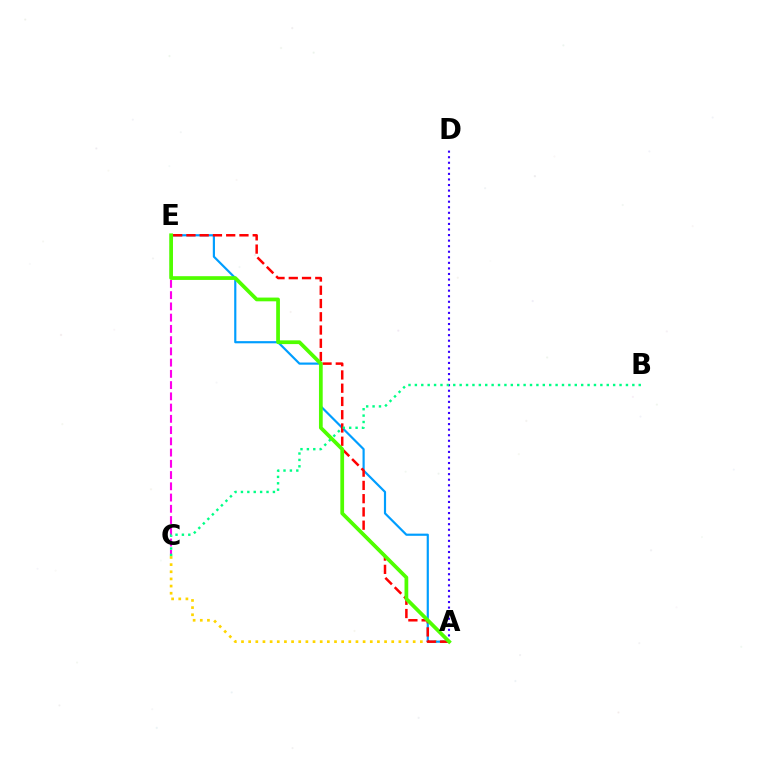{('A', 'C'): [{'color': '#ffd500', 'line_style': 'dotted', 'thickness': 1.94}], ('A', 'E'): [{'color': '#009eff', 'line_style': 'solid', 'thickness': 1.57}, {'color': '#ff0000', 'line_style': 'dashed', 'thickness': 1.8}, {'color': '#4fff00', 'line_style': 'solid', 'thickness': 2.69}], ('A', 'D'): [{'color': '#3700ff', 'line_style': 'dotted', 'thickness': 1.51}], ('C', 'E'): [{'color': '#ff00ed', 'line_style': 'dashed', 'thickness': 1.53}], ('B', 'C'): [{'color': '#00ff86', 'line_style': 'dotted', 'thickness': 1.74}]}